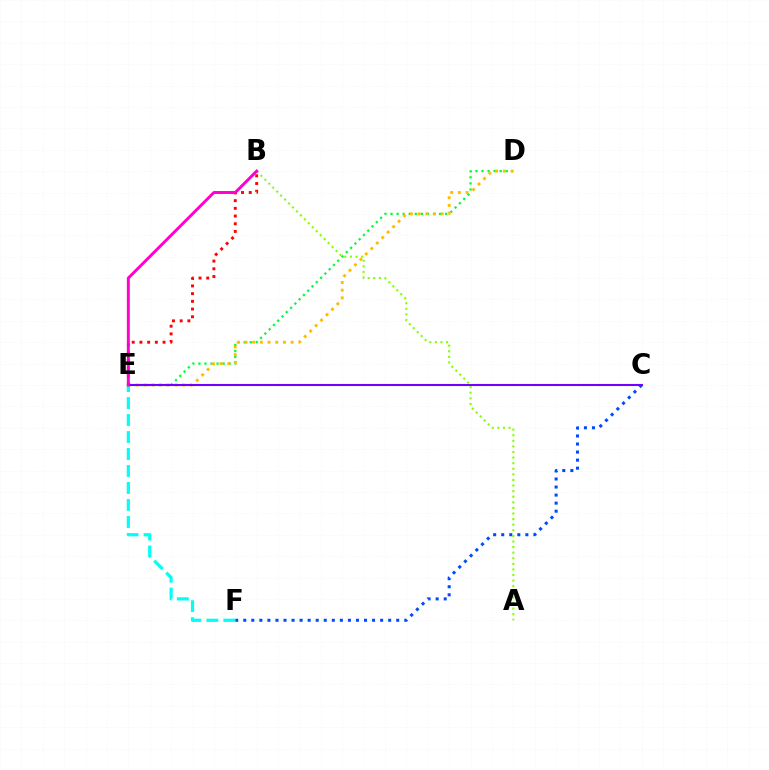{('D', 'E'): [{'color': '#00ff39', 'line_style': 'dotted', 'thickness': 1.65}, {'color': '#ffbd00', 'line_style': 'dotted', 'thickness': 2.09}], ('B', 'E'): [{'color': '#ff0000', 'line_style': 'dotted', 'thickness': 2.09}, {'color': '#ff00cf', 'line_style': 'solid', 'thickness': 2.11}], ('C', 'F'): [{'color': '#004bff', 'line_style': 'dotted', 'thickness': 2.19}], ('A', 'B'): [{'color': '#84ff00', 'line_style': 'dotted', 'thickness': 1.52}], ('E', 'F'): [{'color': '#00fff6', 'line_style': 'dashed', 'thickness': 2.31}], ('C', 'E'): [{'color': '#7200ff', 'line_style': 'solid', 'thickness': 1.5}]}